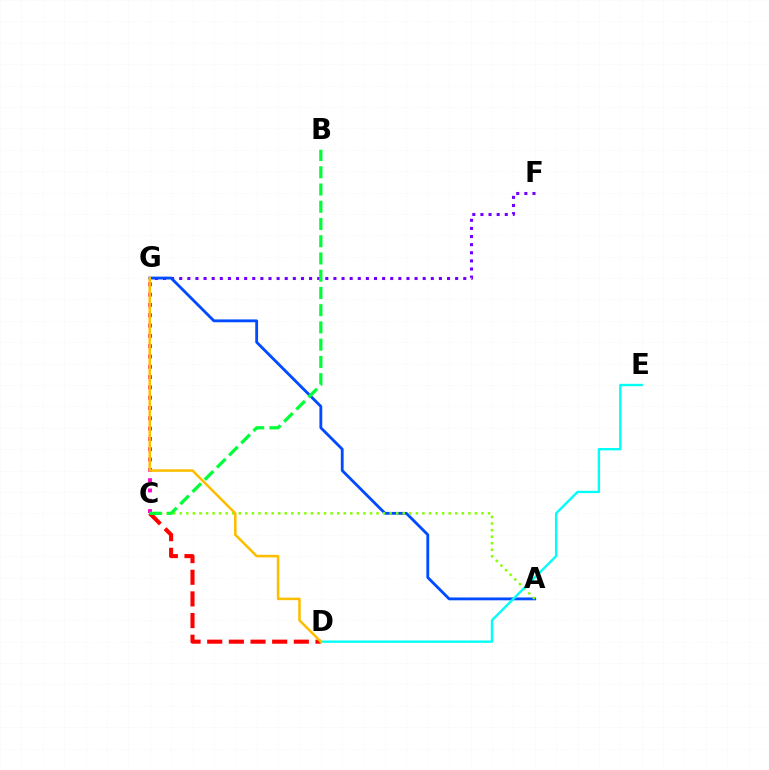{('F', 'G'): [{'color': '#7200ff', 'line_style': 'dotted', 'thickness': 2.21}], ('A', 'G'): [{'color': '#004bff', 'line_style': 'solid', 'thickness': 2.04}], ('C', 'D'): [{'color': '#ff0000', 'line_style': 'dashed', 'thickness': 2.94}], ('A', 'C'): [{'color': '#84ff00', 'line_style': 'dotted', 'thickness': 1.78}], ('C', 'G'): [{'color': '#ff00cf', 'line_style': 'dotted', 'thickness': 2.8}], ('B', 'C'): [{'color': '#00ff39', 'line_style': 'dashed', 'thickness': 2.34}], ('D', 'E'): [{'color': '#00fff6', 'line_style': 'solid', 'thickness': 1.7}], ('D', 'G'): [{'color': '#ffbd00', 'line_style': 'solid', 'thickness': 1.83}]}